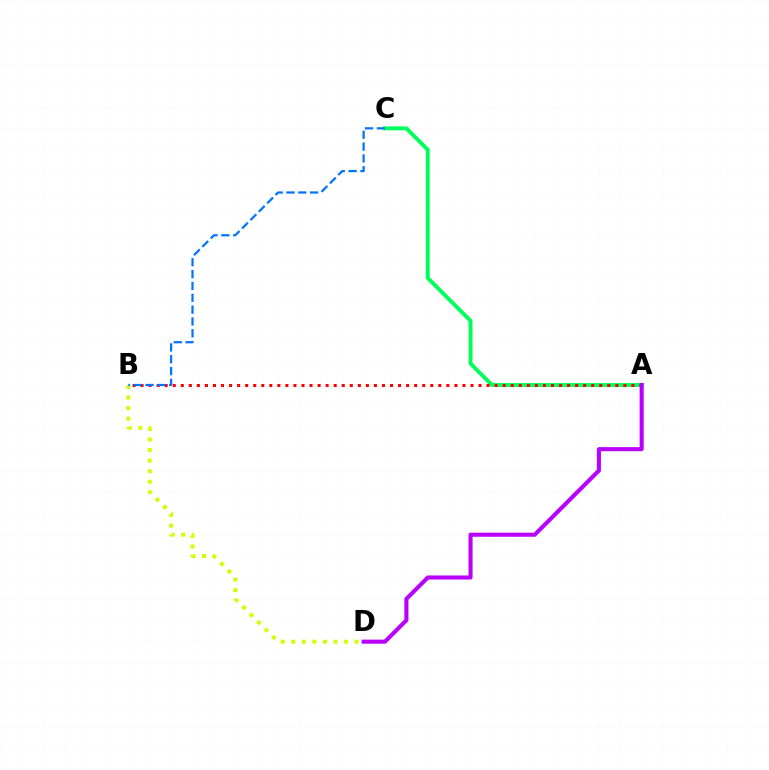{('B', 'D'): [{'color': '#d1ff00', 'line_style': 'dotted', 'thickness': 2.87}], ('A', 'C'): [{'color': '#00ff5c', 'line_style': 'solid', 'thickness': 2.82}], ('A', 'B'): [{'color': '#ff0000', 'line_style': 'dotted', 'thickness': 2.19}], ('A', 'D'): [{'color': '#b900ff', 'line_style': 'solid', 'thickness': 2.93}], ('B', 'C'): [{'color': '#0074ff', 'line_style': 'dashed', 'thickness': 1.61}]}